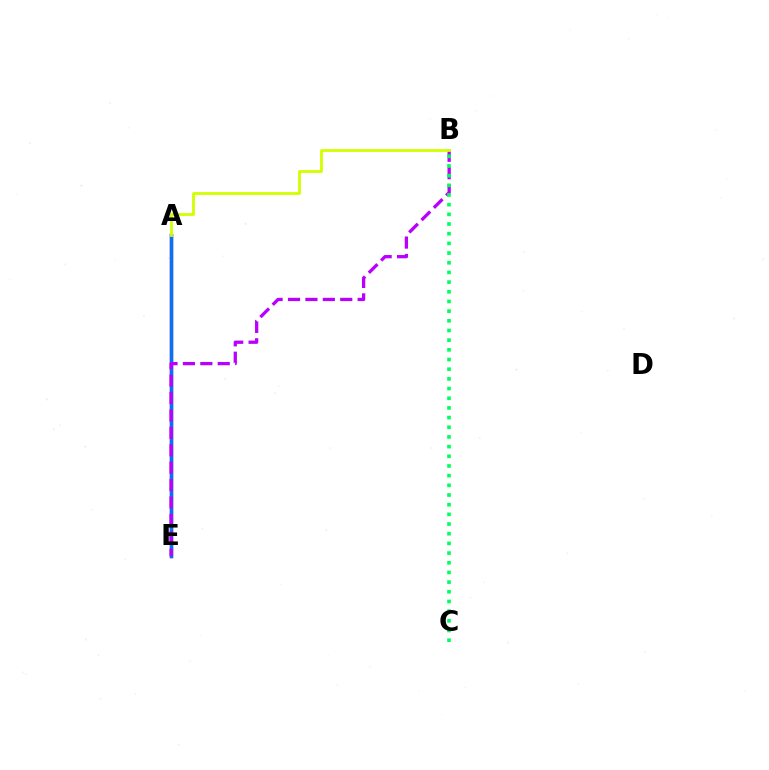{('A', 'E'): [{'color': '#ff0000', 'line_style': 'solid', 'thickness': 2.41}, {'color': '#0074ff', 'line_style': 'solid', 'thickness': 2.46}], ('B', 'E'): [{'color': '#b900ff', 'line_style': 'dashed', 'thickness': 2.37}], ('A', 'B'): [{'color': '#d1ff00', 'line_style': 'solid', 'thickness': 2.01}], ('B', 'C'): [{'color': '#00ff5c', 'line_style': 'dotted', 'thickness': 2.63}]}